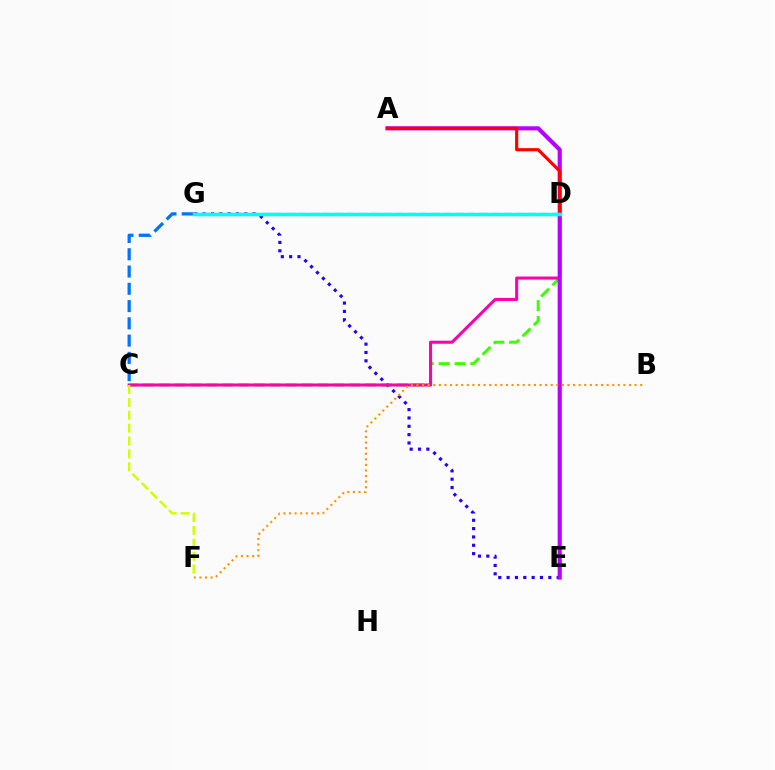{('C', 'D'): [{'color': '#3dff00', 'line_style': 'dashed', 'thickness': 2.15}, {'color': '#ff00ac', 'line_style': 'solid', 'thickness': 2.2}], ('E', 'G'): [{'color': '#2500ff', 'line_style': 'dotted', 'thickness': 2.27}], ('C', 'G'): [{'color': '#0074ff', 'line_style': 'dashed', 'thickness': 2.35}], ('A', 'E'): [{'color': '#b900ff', 'line_style': 'solid', 'thickness': 2.97}], ('C', 'F'): [{'color': '#d1ff00', 'line_style': 'dashed', 'thickness': 1.75}], ('A', 'D'): [{'color': '#ff0000', 'line_style': 'solid', 'thickness': 2.27}], ('B', 'F'): [{'color': '#ff9400', 'line_style': 'dotted', 'thickness': 1.52}], ('D', 'G'): [{'color': '#00ff5c', 'line_style': 'dashed', 'thickness': 1.64}, {'color': '#00fff6', 'line_style': 'solid', 'thickness': 2.51}]}